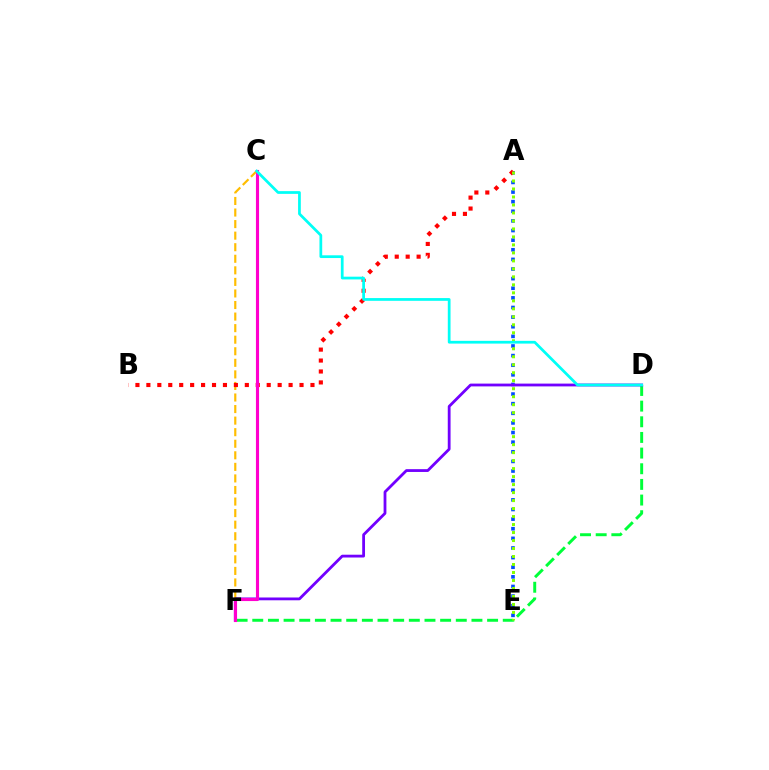{('C', 'F'): [{'color': '#ffbd00', 'line_style': 'dashed', 'thickness': 1.57}, {'color': '#ff00cf', 'line_style': 'solid', 'thickness': 2.24}], ('D', 'F'): [{'color': '#00ff39', 'line_style': 'dashed', 'thickness': 2.13}, {'color': '#7200ff', 'line_style': 'solid', 'thickness': 2.02}], ('A', 'E'): [{'color': '#004bff', 'line_style': 'dotted', 'thickness': 2.61}, {'color': '#84ff00', 'line_style': 'dotted', 'thickness': 2.17}], ('A', 'B'): [{'color': '#ff0000', 'line_style': 'dotted', 'thickness': 2.97}], ('C', 'D'): [{'color': '#00fff6', 'line_style': 'solid', 'thickness': 1.97}]}